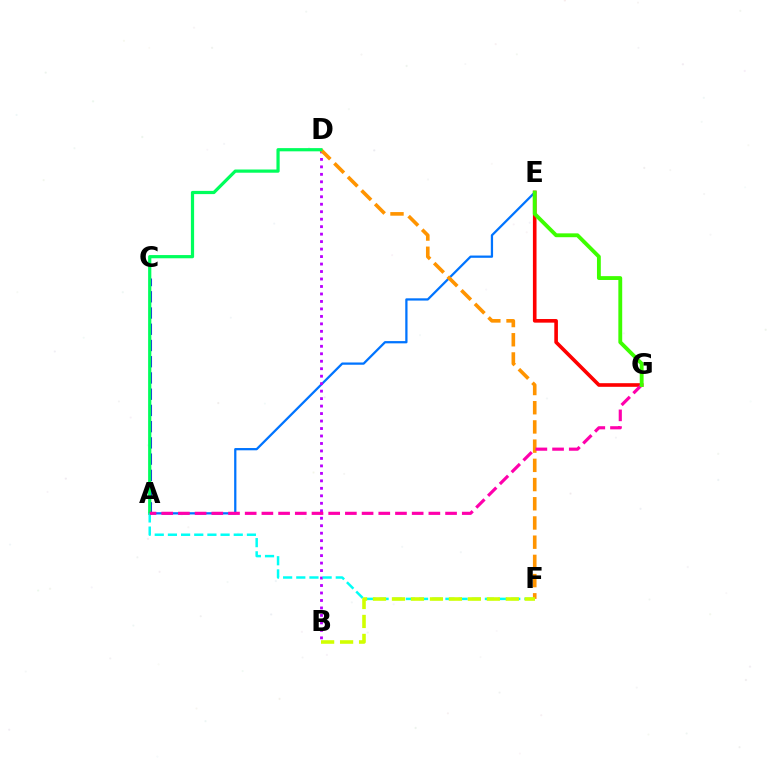{('A', 'C'): [{'color': '#2500ff', 'line_style': 'dashed', 'thickness': 2.21}], ('A', 'E'): [{'color': '#0074ff', 'line_style': 'solid', 'thickness': 1.63}], ('B', 'D'): [{'color': '#b900ff', 'line_style': 'dotted', 'thickness': 2.03}], ('D', 'F'): [{'color': '#ff9400', 'line_style': 'dashed', 'thickness': 2.61}], ('A', 'D'): [{'color': '#00ff5c', 'line_style': 'solid', 'thickness': 2.31}], ('A', 'F'): [{'color': '#00fff6', 'line_style': 'dashed', 'thickness': 1.79}], ('E', 'G'): [{'color': '#ff0000', 'line_style': 'solid', 'thickness': 2.61}, {'color': '#3dff00', 'line_style': 'solid', 'thickness': 2.77}], ('A', 'G'): [{'color': '#ff00ac', 'line_style': 'dashed', 'thickness': 2.27}], ('B', 'F'): [{'color': '#d1ff00', 'line_style': 'dashed', 'thickness': 2.58}]}